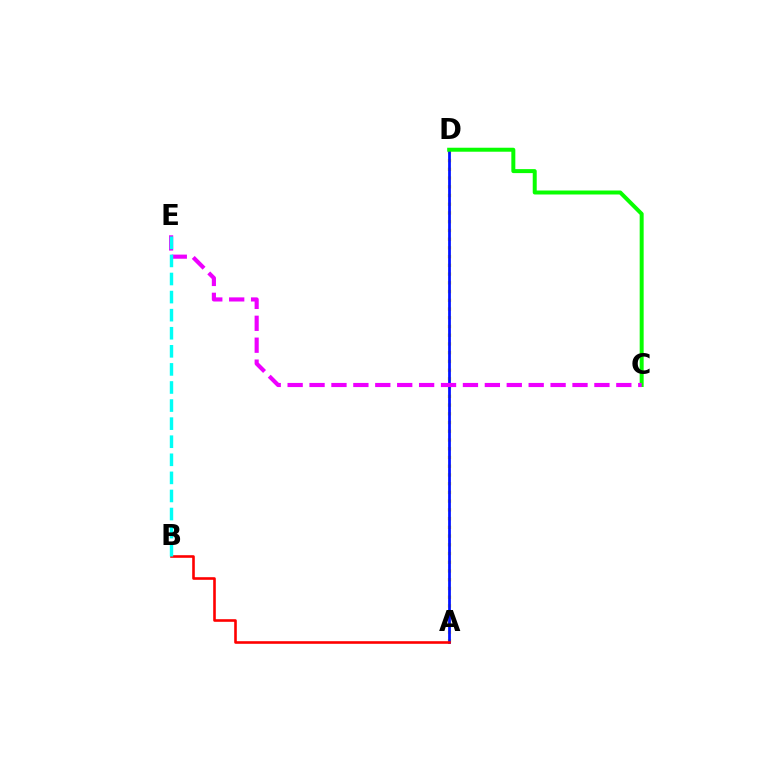{('A', 'D'): [{'color': '#fcf500', 'line_style': 'dotted', 'thickness': 2.37}, {'color': '#0010ff', 'line_style': 'solid', 'thickness': 1.97}], ('C', 'D'): [{'color': '#08ff00', 'line_style': 'solid', 'thickness': 2.87}], ('C', 'E'): [{'color': '#ee00ff', 'line_style': 'dashed', 'thickness': 2.98}], ('A', 'B'): [{'color': '#ff0000', 'line_style': 'solid', 'thickness': 1.88}], ('B', 'E'): [{'color': '#00fff6', 'line_style': 'dashed', 'thickness': 2.46}]}